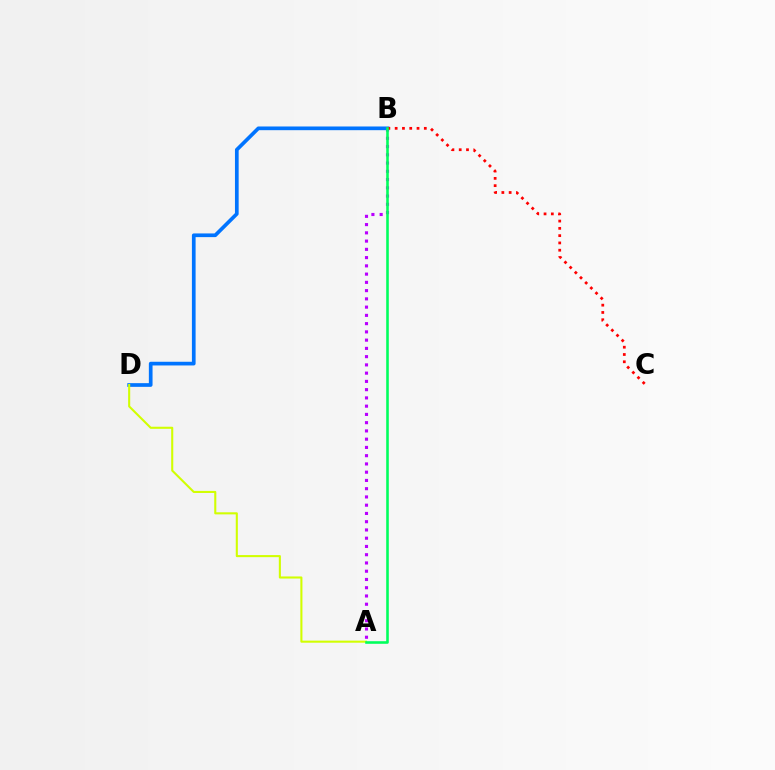{('A', 'B'): [{'color': '#b900ff', 'line_style': 'dotted', 'thickness': 2.24}, {'color': '#00ff5c', 'line_style': 'solid', 'thickness': 1.86}], ('B', 'D'): [{'color': '#0074ff', 'line_style': 'solid', 'thickness': 2.66}], ('B', 'C'): [{'color': '#ff0000', 'line_style': 'dotted', 'thickness': 1.98}], ('A', 'D'): [{'color': '#d1ff00', 'line_style': 'solid', 'thickness': 1.5}]}